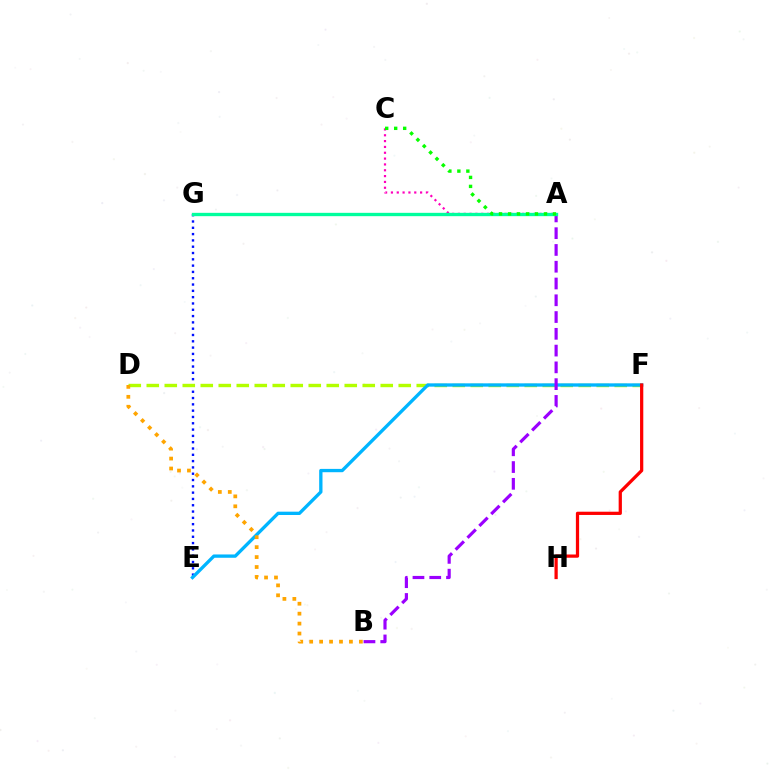{('E', 'G'): [{'color': '#0010ff', 'line_style': 'dotted', 'thickness': 1.71}], ('D', 'F'): [{'color': '#b3ff00', 'line_style': 'dashed', 'thickness': 2.44}], ('E', 'F'): [{'color': '#00b5ff', 'line_style': 'solid', 'thickness': 2.39}], ('A', 'B'): [{'color': '#9b00ff', 'line_style': 'dashed', 'thickness': 2.28}], ('A', 'C'): [{'color': '#ff00bd', 'line_style': 'dotted', 'thickness': 1.58}, {'color': '#08ff00', 'line_style': 'dotted', 'thickness': 2.44}], ('F', 'H'): [{'color': '#ff0000', 'line_style': 'solid', 'thickness': 2.33}], ('A', 'G'): [{'color': '#00ff9d', 'line_style': 'solid', 'thickness': 2.4}], ('B', 'D'): [{'color': '#ffa500', 'line_style': 'dotted', 'thickness': 2.7}]}